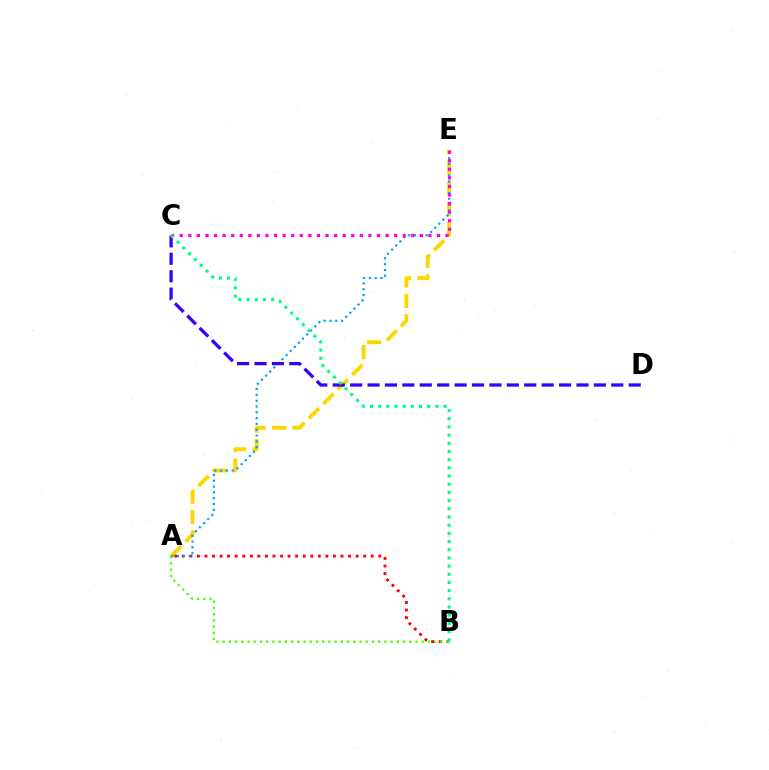{('A', 'E'): [{'color': '#ffd500', 'line_style': 'dashed', 'thickness': 2.77}, {'color': '#009eff', 'line_style': 'dotted', 'thickness': 1.58}], ('A', 'B'): [{'color': '#ff0000', 'line_style': 'dotted', 'thickness': 2.05}, {'color': '#4fff00', 'line_style': 'dotted', 'thickness': 1.69}], ('C', 'E'): [{'color': '#ff00ed', 'line_style': 'dotted', 'thickness': 2.33}], ('C', 'D'): [{'color': '#3700ff', 'line_style': 'dashed', 'thickness': 2.37}], ('B', 'C'): [{'color': '#00ff86', 'line_style': 'dotted', 'thickness': 2.22}]}